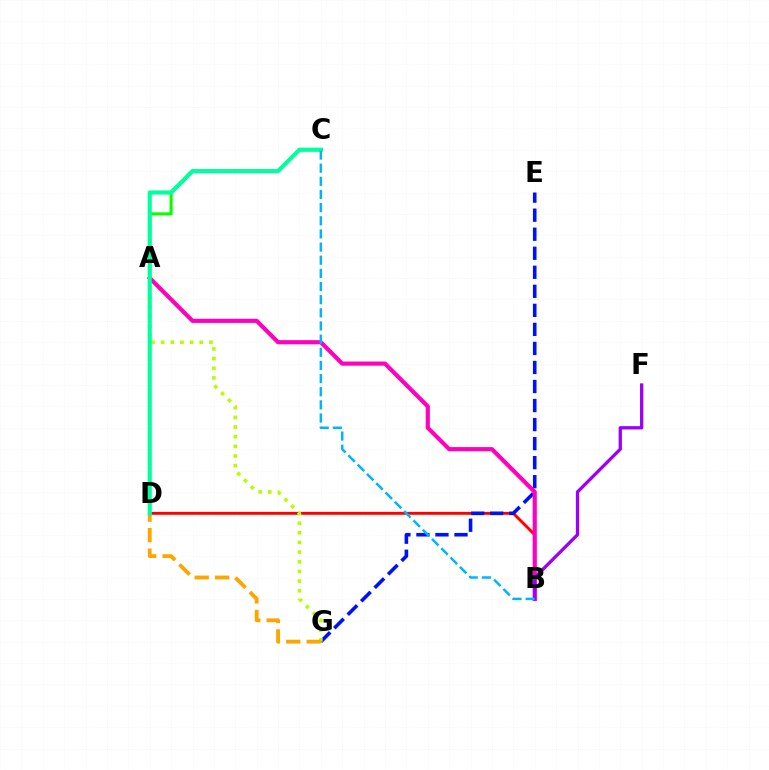{('A', 'C'): [{'color': '#08ff00', 'line_style': 'solid', 'thickness': 2.22}], ('B', 'D'): [{'color': '#ff0000', 'line_style': 'solid', 'thickness': 2.09}], ('E', 'G'): [{'color': '#0010ff', 'line_style': 'dashed', 'thickness': 2.59}], ('A', 'G'): [{'color': '#b3ff00', 'line_style': 'dotted', 'thickness': 2.62}], ('D', 'G'): [{'color': '#ffa500', 'line_style': 'dashed', 'thickness': 2.78}], ('A', 'B'): [{'color': '#ff00bd', 'line_style': 'solid', 'thickness': 2.99}], ('C', 'D'): [{'color': '#00ff9d', 'line_style': 'solid', 'thickness': 2.99}], ('B', 'F'): [{'color': '#9b00ff', 'line_style': 'solid', 'thickness': 2.36}], ('B', 'C'): [{'color': '#00b5ff', 'line_style': 'dashed', 'thickness': 1.79}]}